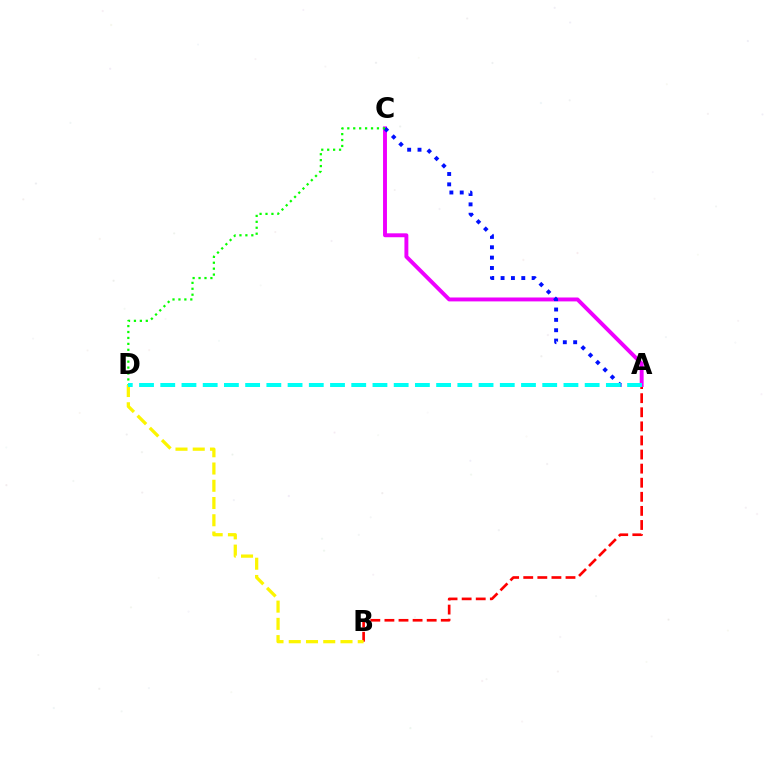{('A', 'B'): [{'color': '#ff0000', 'line_style': 'dashed', 'thickness': 1.91}], ('A', 'C'): [{'color': '#ee00ff', 'line_style': 'solid', 'thickness': 2.82}, {'color': '#0010ff', 'line_style': 'dotted', 'thickness': 2.81}], ('B', 'D'): [{'color': '#fcf500', 'line_style': 'dashed', 'thickness': 2.34}], ('C', 'D'): [{'color': '#08ff00', 'line_style': 'dotted', 'thickness': 1.61}], ('A', 'D'): [{'color': '#00fff6', 'line_style': 'dashed', 'thickness': 2.88}]}